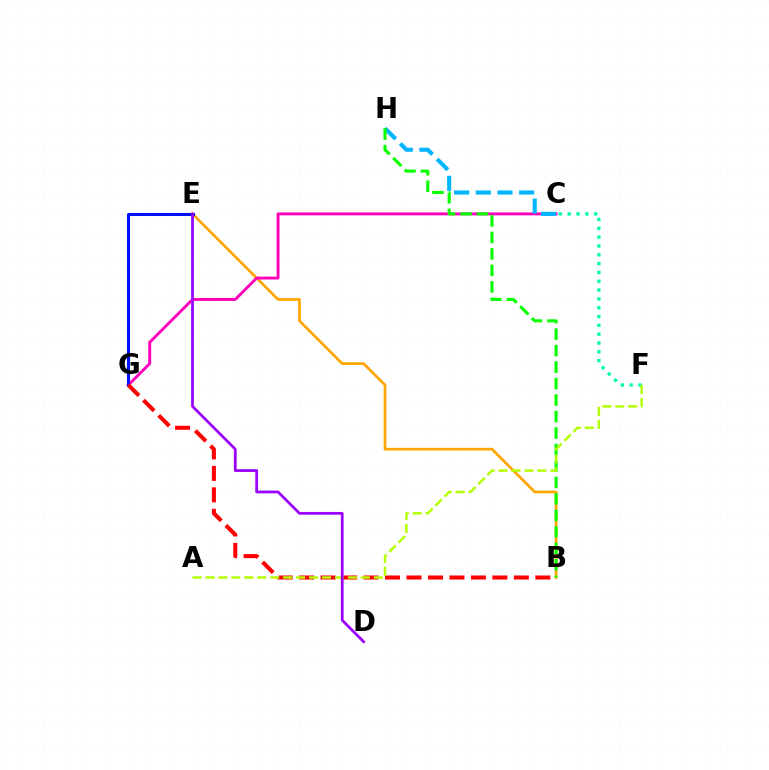{('B', 'E'): [{'color': '#ffa500', 'line_style': 'solid', 'thickness': 1.94}], ('C', 'F'): [{'color': '#00ff9d', 'line_style': 'dotted', 'thickness': 2.4}], ('C', 'G'): [{'color': '#ff00bd', 'line_style': 'solid', 'thickness': 2.09}], ('C', 'H'): [{'color': '#00b5ff', 'line_style': 'dashed', 'thickness': 2.94}], ('E', 'G'): [{'color': '#0010ff', 'line_style': 'solid', 'thickness': 2.18}], ('B', 'G'): [{'color': '#ff0000', 'line_style': 'dashed', 'thickness': 2.92}], ('B', 'H'): [{'color': '#08ff00', 'line_style': 'dashed', 'thickness': 2.24}], ('A', 'F'): [{'color': '#b3ff00', 'line_style': 'dashed', 'thickness': 1.76}], ('D', 'E'): [{'color': '#9b00ff', 'line_style': 'solid', 'thickness': 1.98}]}